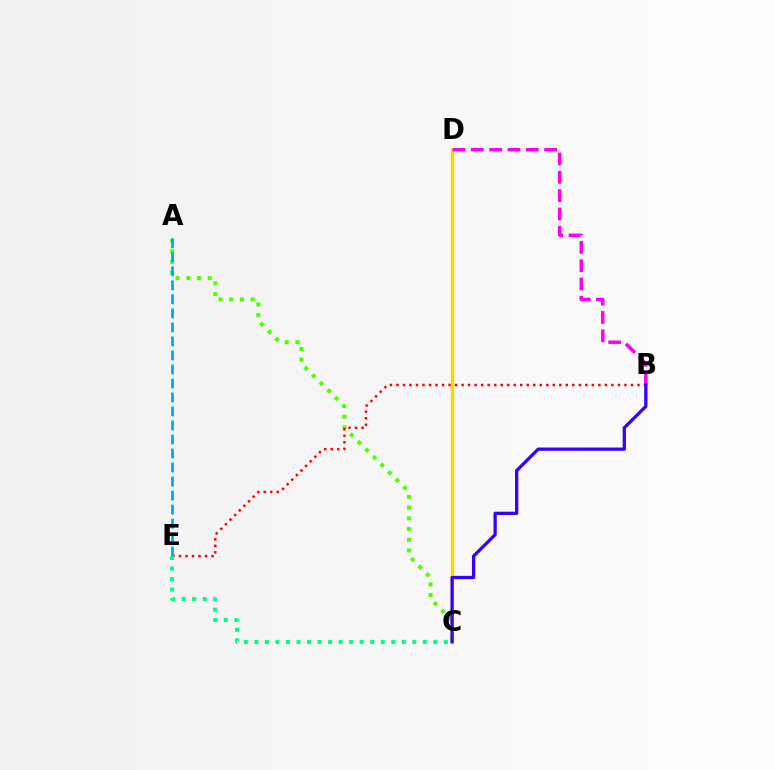{('A', 'C'): [{'color': '#4fff00', 'line_style': 'dotted', 'thickness': 2.91}], ('C', 'D'): [{'color': '#ffd500', 'line_style': 'solid', 'thickness': 2.5}], ('B', 'E'): [{'color': '#ff0000', 'line_style': 'dotted', 'thickness': 1.77}], ('A', 'E'): [{'color': '#009eff', 'line_style': 'dashed', 'thickness': 1.9}], ('B', 'D'): [{'color': '#ff00ed', 'line_style': 'dashed', 'thickness': 2.49}], ('B', 'C'): [{'color': '#3700ff', 'line_style': 'solid', 'thickness': 2.35}], ('C', 'E'): [{'color': '#00ff86', 'line_style': 'dotted', 'thickness': 2.86}]}